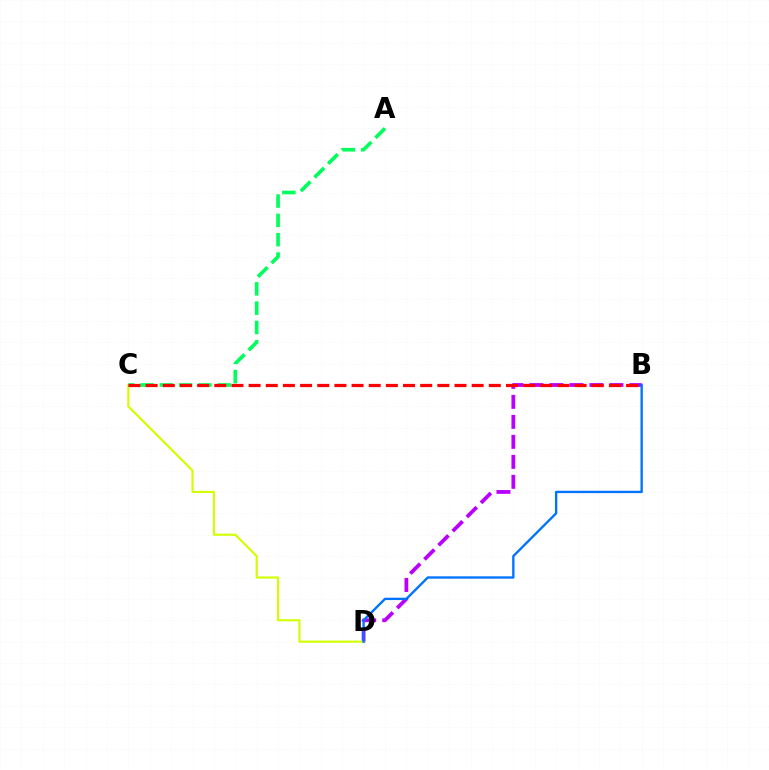{('B', 'D'): [{'color': '#b900ff', 'line_style': 'dashed', 'thickness': 2.72}, {'color': '#0074ff', 'line_style': 'solid', 'thickness': 1.7}], ('C', 'D'): [{'color': '#d1ff00', 'line_style': 'solid', 'thickness': 1.54}], ('A', 'C'): [{'color': '#00ff5c', 'line_style': 'dashed', 'thickness': 2.63}], ('B', 'C'): [{'color': '#ff0000', 'line_style': 'dashed', 'thickness': 2.33}]}